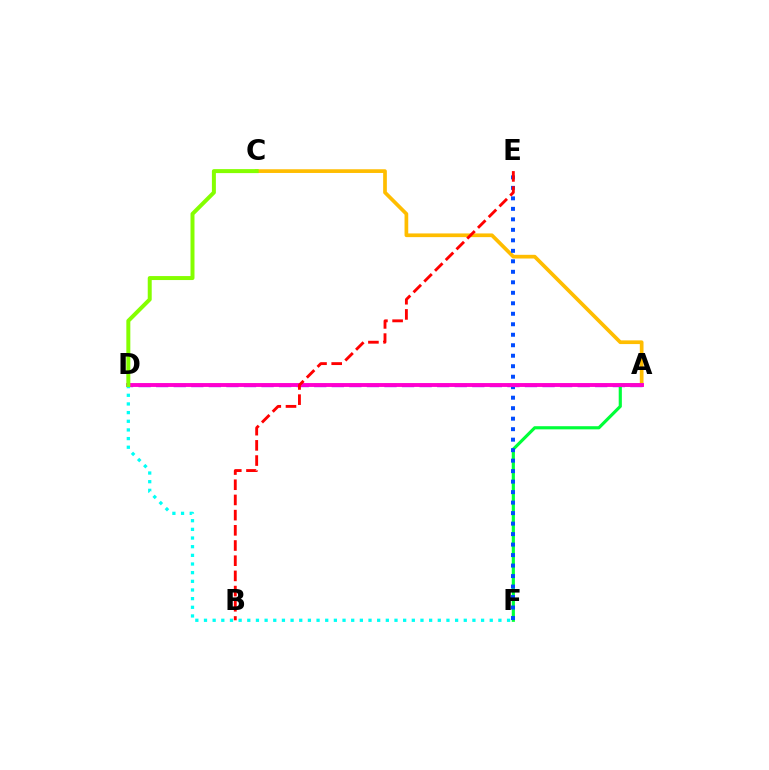{('A', 'C'): [{'color': '#ffbd00', 'line_style': 'solid', 'thickness': 2.67}], ('A', 'D'): [{'color': '#7200ff', 'line_style': 'dashed', 'thickness': 2.39}, {'color': '#ff00cf', 'line_style': 'solid', 'thickness': 2.79}], ('A', 'F'): [{'color': '#00ff39', 'line_style': 'solid', 'thickness': 2.26}], ('E', 'F'): [{'color': '#004bff', 'line_style': 'dotted', 'thickness': 2.85}], ('D', 'F'): [{'color': '#00fff6', 'line_style': 'dotted', 'thickness': 2.35}], ('C', 'D'): [{'color': '#84ff00', 'line_style': 'solid', 'thickness': 2.86}], ('B', 'E'): [{'color': '#ff0000', 'line_style': 'dashed', 'thickness': 2.06}]}